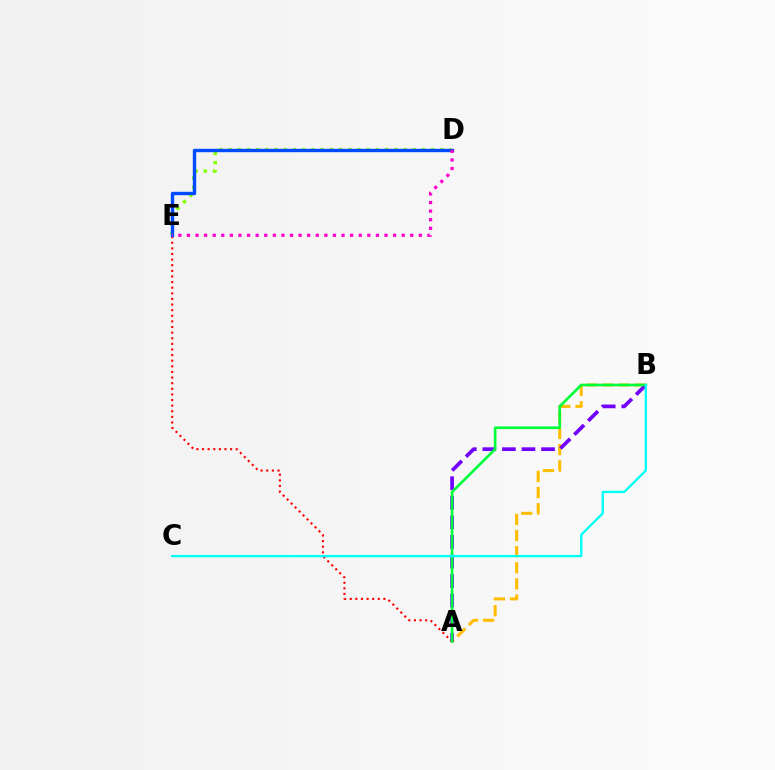{('D', 'E'): [{'color': '#84ff00', 'line_style': 'dotted', 'thickness': 2.5}, {'color': '#004bff', 'line_style': 'solid', 'thickness': 2.44}, {'color': '#ff00cf', 'line_style': 'dotted', 'thickness': 2.33}], ('A', 'B'): [{'color': '#ffbd00', 'line_style': 'dashed', 'thickness': 2.19}, {'color': '#7200ff', 'line_style': 'dashed', 'thickness': 2.66}, {'color': '#00ff39', 'line_style': 'solid', 'thickness': 1.91}], ('A', 'E'): [{'color': '#ff0000', 'line_style': 'dotted', 'thickness': 1.53}], ('B', 'C'): [{'color': '#00fff6', 'line_style': 'solid', 'thickness': 1.66}]}